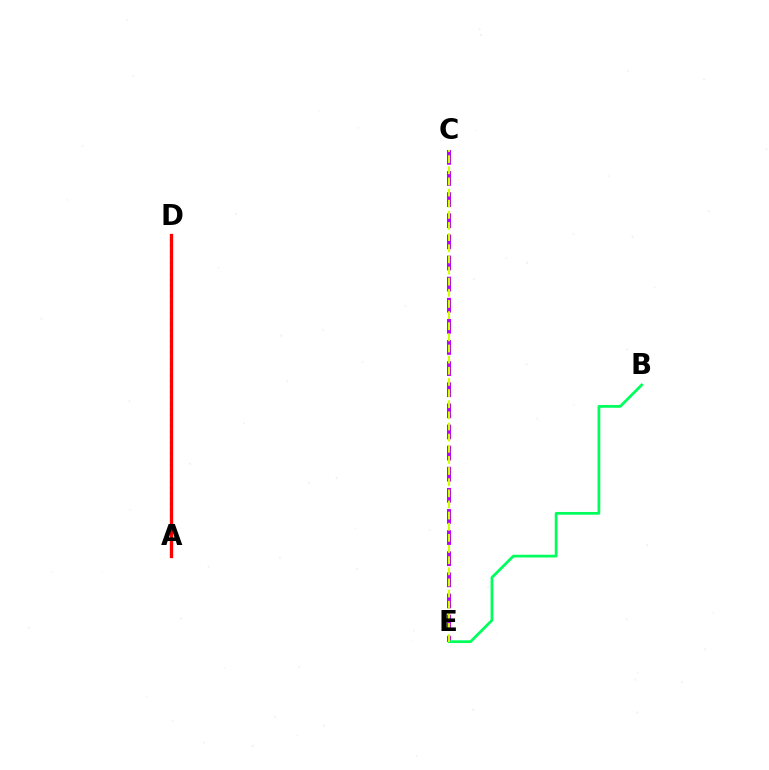{('C', 'E'): [{'color': '#b900ff', 'line_style': 'dashed', 'thickness': 2.87}, {'color': '#d1ff00', 'line_style': 'dashed', 'thickness': 1.51}], ('A', 'D'): [{'color': '#0074ff', 'line_style': 'dotted', 'thickness': 1.53}, {'color': '#ff0000', 'line_style': 'solid', 'thickness': 2.37}], ('B', 'E'): [{'color': '#00ff5c', 'line_style': 'solid', 'thickness': 1.98}]}